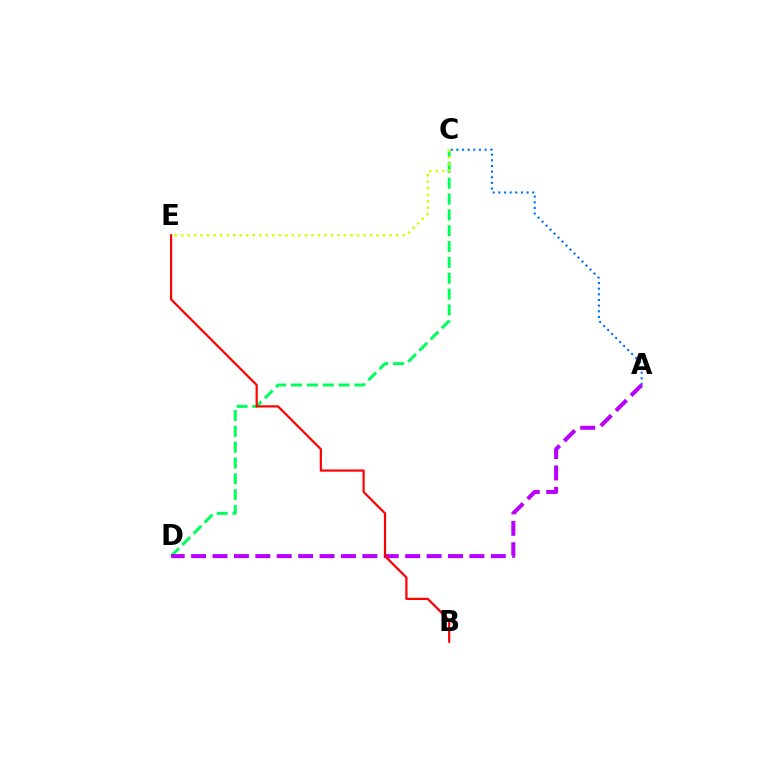{('A', 'C'): [{'color': '#0074ff', 'line_style': 'dotted', 'thickness': 1.53}], ('C', 'D'): [{'color': '#00ff5c', 'line_style': 'dashed', 'thickness': 2.15}], ('C', 'E'): [{'color': '#d1ff00', 'line_style': 'dotted', 'thickness': 1.77}], ('A', 'D'): [{'color': '#b900ff', 'line_style': 'dashed', 'thickness': 2.91}], ('B', 'E'): [{'color': '#ff0000', 'line_style': 'solid', 'thickness': 1.58}]}